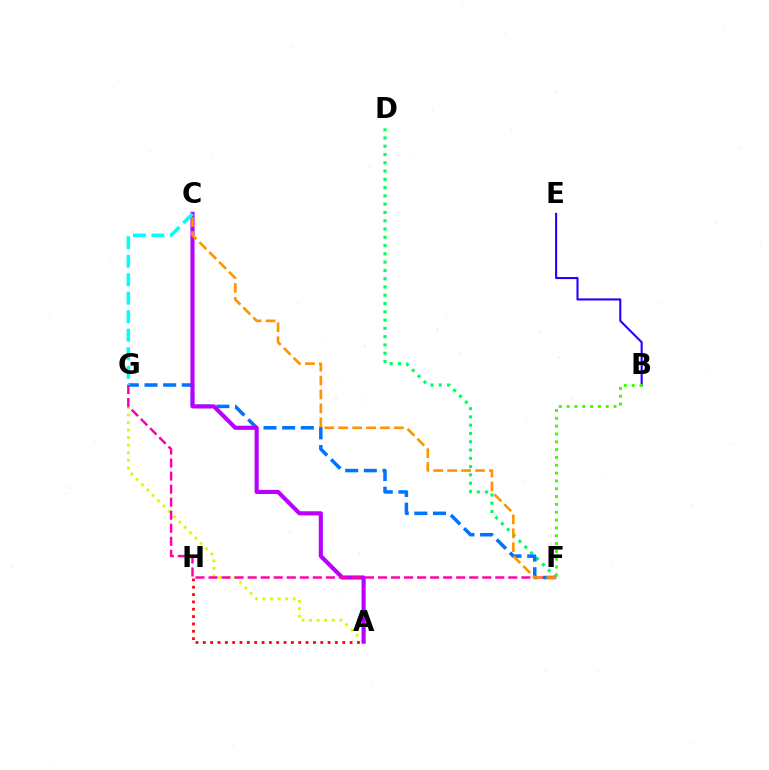{('D', 'F'): [{'color': '#00ff5c', 'line_style': 'dotted', 'thickness': 2.25}], ('A', 'G'): [{'color': '#d1ff00', 'line_style': 'dotted', 'thickness': 2.05}], ('B', 'E'): [{'color': '#2500ff', 'line_style': 'solid', 'thickness': 1.5}], ('A', 'H'): [{'color': '#ff0000', 'line_style': 'dotted', 'thickness': 1.99}], ('F', 'G'): [{'color': '#0074ff', 'line_style': 'dashed', 'thickness': 2.53}, {'color': '#ff00ac', 'line_style': 'dashed', 'thickness': 1.77}], ('A', 'C'): [{'color': '#b900ff', 'line_style': 'solid', 'thickness': 2.97}], ('B', 'F'): [{'color': '#3dff00', 'line_style': 'dotted', 'thickness': 2.13}], ('C', 'F'): [{'color': '#ff9400', 'line_style': 'dashed', 'thickness': 1.89}], ('C', 'G'): [{'color': '#00fff6', 'line_style': 'dashed', 'thickness': 2.51}]}